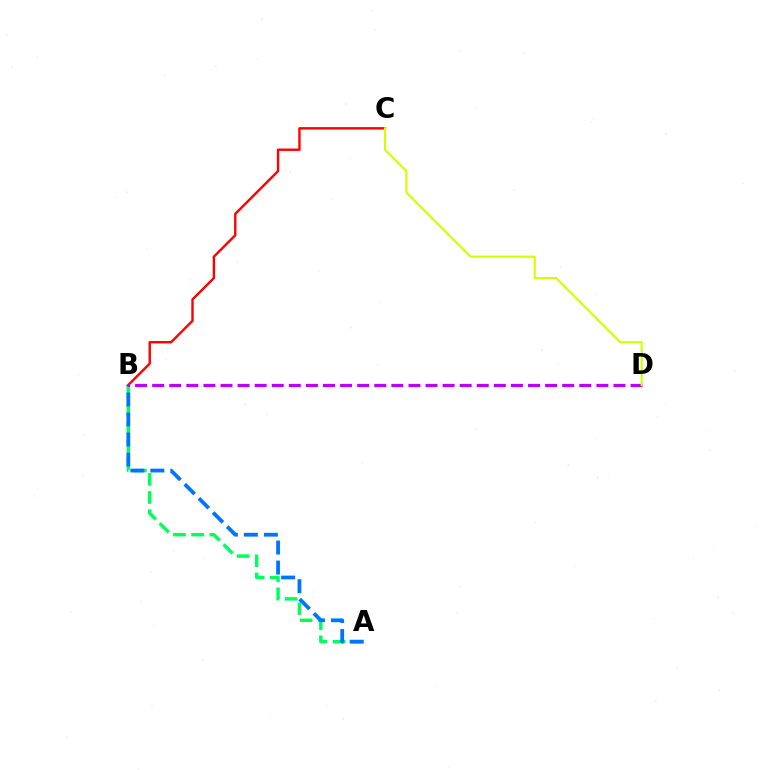{('A', 'B'): [{'color': '#00ff5c', 'line_style': 'dashed', 'thickness': 2.47}, {'color': '#0074ff', 'line_style': 'dashed', 'thickness': 2.72}], ('B', 'C'): [{'color': '#ff0000', 'line_style': 'solid', 'thickness': 1.73}], ('B', 'D'): [{'color': '#b900ff', 'line_style': 'dashed', 'thickness': 2.32}], ('C', 'D'): [{'color': '#d1ff00', 'line_style': 'solid', 'thickness': 1.53}]}